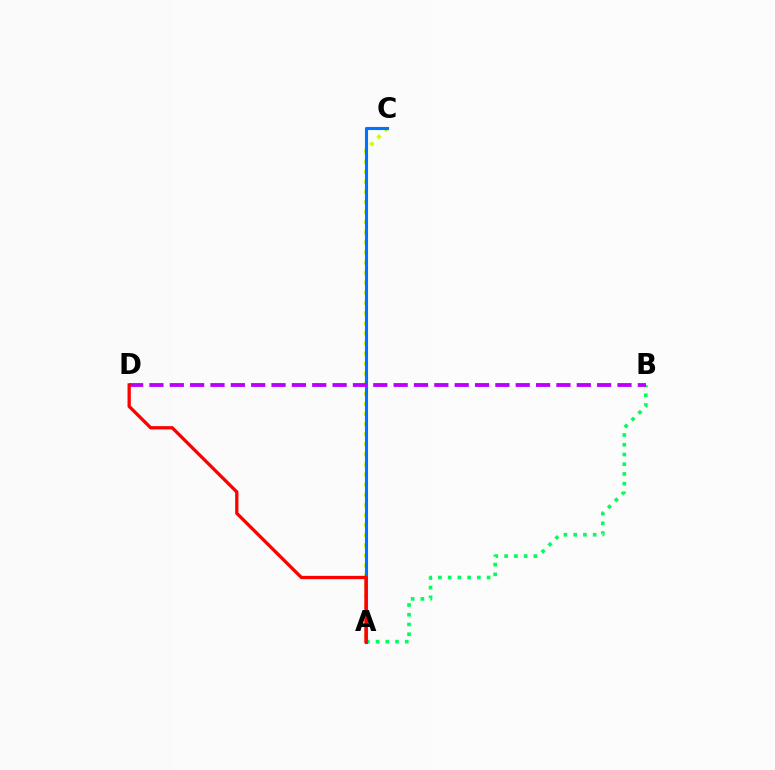{('A', 'C'): [{'color': '#d1ff00', 'line_style': 'dotted', 'thickness': 2.74}, {'color': '#0074ff', 'line_style': 'solid', 'thickness': 2.24}], ('A', 'B'): [{'color': '#00ff5c', 'line_style': 'dotted', 'thickness': 2.64}], ('B', 'D'): [{'color': '#b900ff', 'line_style': 'dashed', 'thickness': 2.76}], ('A', 'D'): [{'color': '#ff0000', 'line_style': 'solid', 'thickness': 2.37}]}